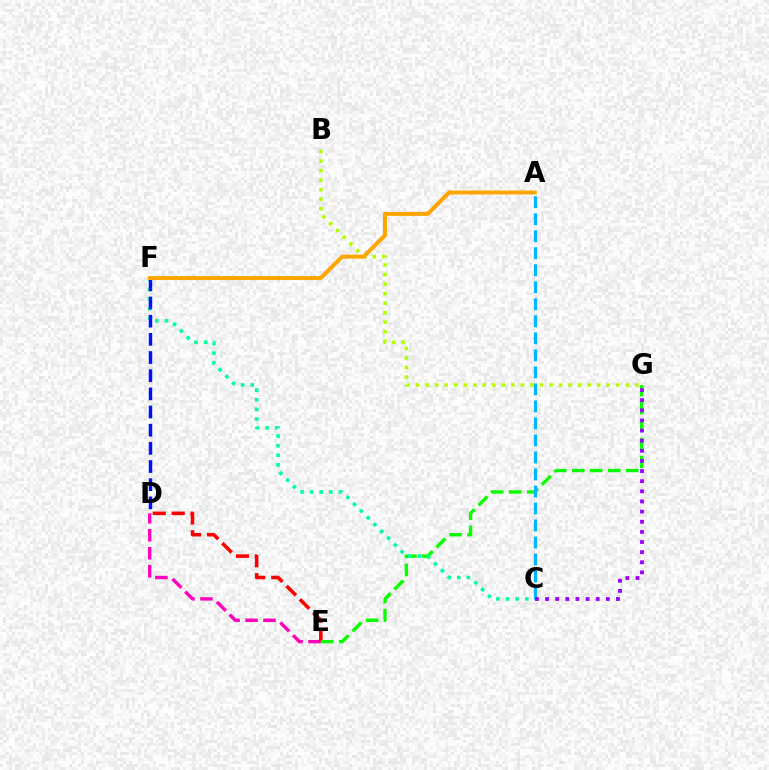{('D', 'E'): [{'color': '#ff00bd', 'line_style': 'dashed', 'thickness': 2.44}, {'color': '#ff0000', 'line_style': 'dashed', 'thickness': 2.57}], ('E', 'G'): [{'color': '#08ff00', 'line_style': 'dashed', 'thickness': 2.44}], ('A', 'C'): [{'color': '#00b5ff', 'line_style': 'dashed', 'thickness': 2.31}], ('C', 'F'): [{'color': '#00ff9d', 'line_style': 'dotted', 'thickness': 2.61}], ('C', 'G'): [{'color': '#9b00ff', 'line_style': 'dotted', 'thickness': 2.75}], ('B', 'G'): [{'color': '#b3ff00', 'line_style': 'dotted', 'thickness': 2.59}], ('D', 'F'): [{'color': '#0010ff', 'line_style': 'dashed', 'thickness': 2.47}], ('A', 'F'): [{'color': '#ffa500', 'line_style': 'solid', 'thickness': 2.88}]}